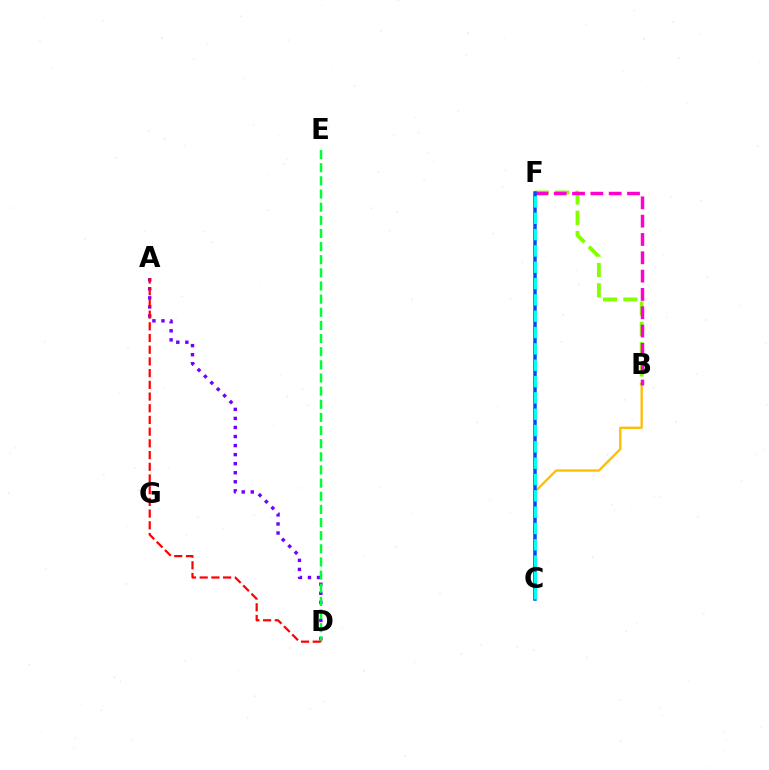{('B', 'C'): [{'color': '#ffbd00', 'line_style': 'solid', 'thickness': 1.66}], ('B', 'F'): [{'color': '#84ff00', 'line_style': 'dashed', 'thickness': 2.76}, {'color': '#ff00cf', 'line_style': 'dashed', 'thickness': 2.49}], ('A', 'D'): [{'color': '#7200ff', 'line_style': 'dotted', 'thickness': 2.46}, {'color': '#ff0000', 'line_style': 'dashed', 'thickness': 1.59}], ('D', 'E'): [{'color': '#00ff39', 'line_style': 'dashed', 'thickness': 1.79}], ('C', 'F'): [{'color': '#004bff', 'line_style': 'solid', 'thickness': 2.52}, {'color': '#00fff6', 'line_style': 'dashed', 'thickness': 2.22}]}